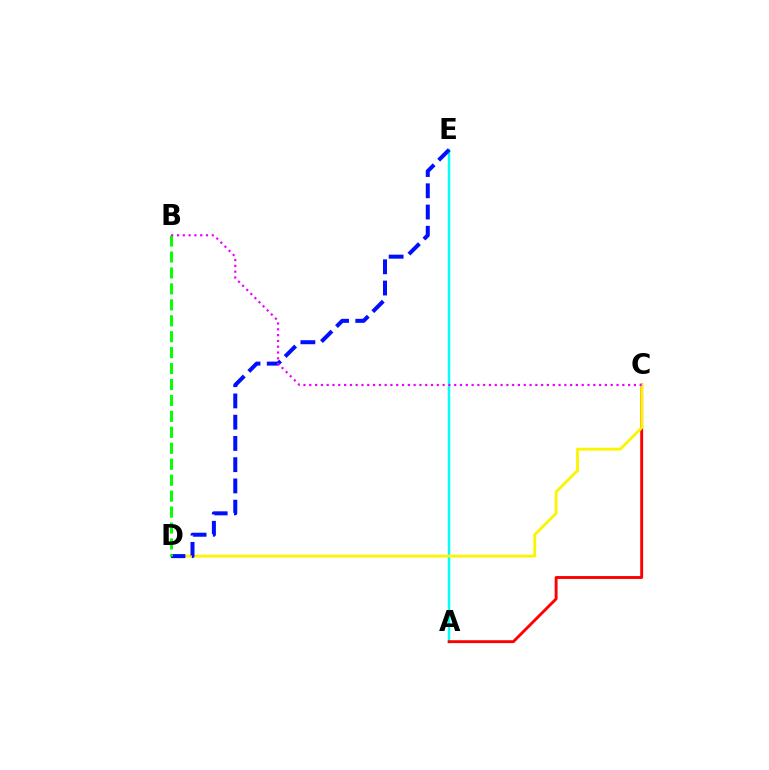{('A', 'E'): [{'color': '#00fff6', 'line_style': 'solid', 'thickness': 1.78}], ('A', 'C'): [{'color': '#ff0000', 'line_style': 'solid', 'thickness': 2.08}], ('C', 'D'): [{'color': '#fcf500', 'line_style': 'solid', 'thickness': 2.04}], ('D', 'E'): [{'color': '#0010ff', 'line_style': 'dashed', 'thickness': 2.89}], ('B', 'D'): [{'color': '#08ff00', 'line_style': 'dashed', 'thickness': 2.17}], ('B', 'C'): [{'color': '#ee00ff', 'line_style': 'dotted', 'thickness': 1.58}]}